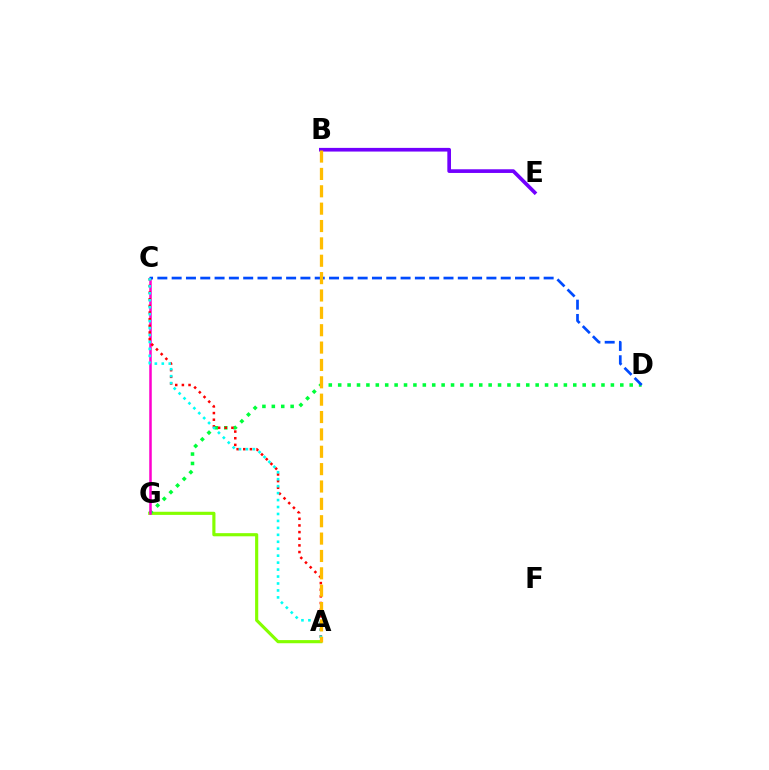{('B', 'E'): [{'color': '#7200ff', 'line_style': 'solid', 'thickness': 2.64}], ('A', 'G'): [{'color': '#84ff00', 'line_style': 'solid', 'thickness': 2.26}], ('D', 'G'): [{'color': '#00ff39', 'line_style': 'dotted', 'thickness': 2.55}], ('C', 'G'): [{'color': '#ff00cf', 'line_style': 'solid', 'thickness': 1.82}], ('C', 'D'): [{'color': '#004bff', 'line_style': 'dashed', 'thickness': 1.94}], ('A', 'C'): [{'color': '#ff0000', 'line_style': 'dotted', 'thickness': 1.81}, {'color': '#00fff6', 'line_style': 'dotted', 'thickness': 1.89}], ('A', 'B'): [{'color': '#ffbd00', 'line_style': 'dashed', 'thickness': 2.36}]}